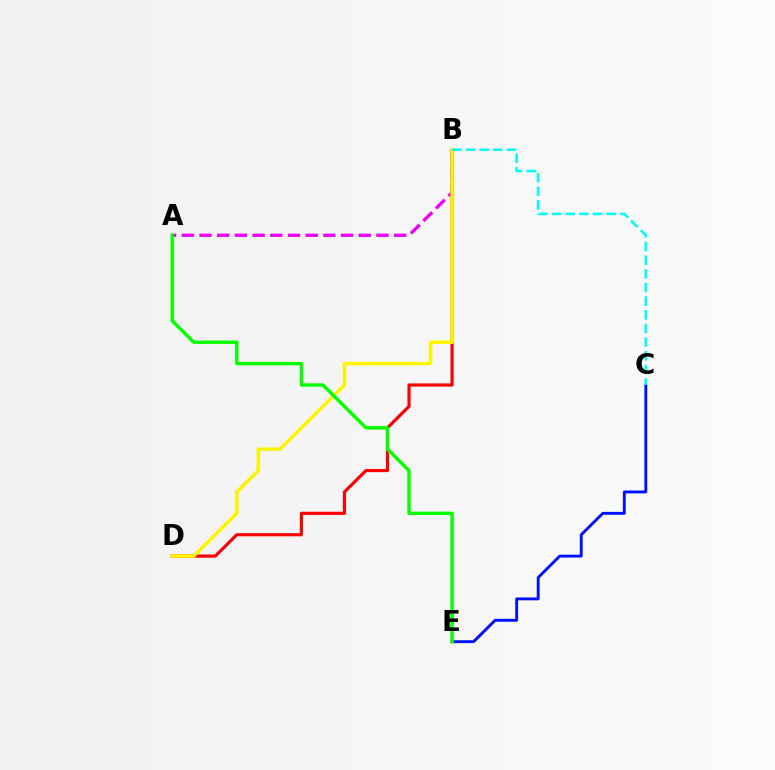{('C', 'E'): [{'color': '#0010ff', 'line_style': 'solid', 'thickness': 2.08}], ('B', 'D'): [{'color': '#ff0000', 'line_style': 'solid', 'thickness': 2.27}, {'color': '#fcf500', 'line_style': 'solid', 'thickness': 2.49}], ('A', 'B'): [{'color': '#ee00ff', 'line_style': 'dashed', 'thickness': 2.4}], ('A', 'E'): [{'color': '#08ff00', 'line_style': 'solid', 'thickness': 2.45}], ('B', 'C'): [{'color': '#00fff6', 'line_style': 'dashed', 'thickness': 1.86}]}